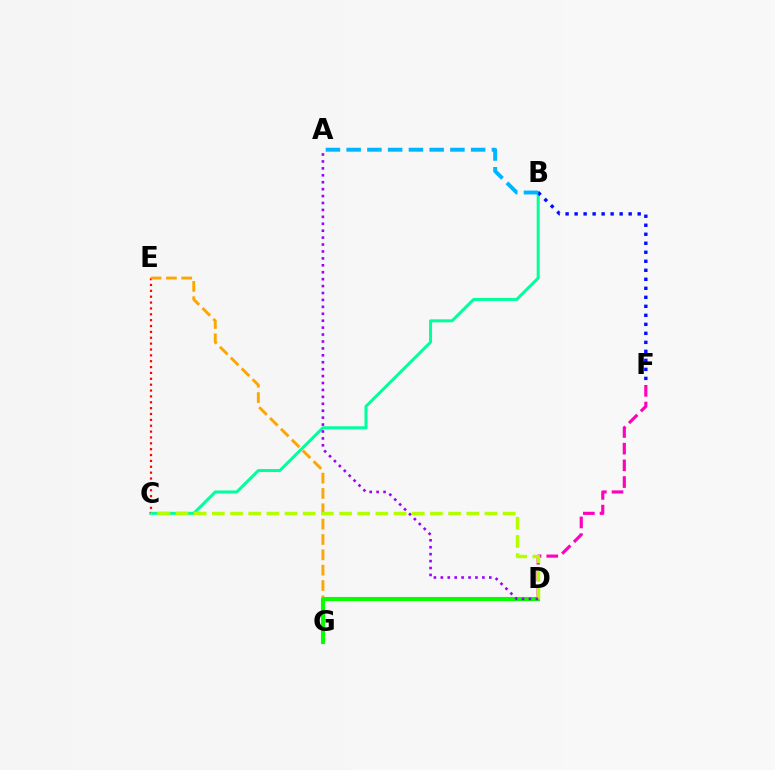{('B', 'C'): [{'color': '#00ff9d', 'line_style': 'solid', 'thickness': 2.16}], ('C', 'E'): [{'color': '#ff0000', 'line_style': 'dotted', 'thickness': 1.59}], ('E', 'G'): [{'color': '#ffa500', 'line_style': 'dashed', 'thickness': 2.08}], ('B', 'F'): [{'color': '#0010ff', 'line_style': 'dotted', 'thickness': 2.45}], ('D', 'F'): [{'color': '#ff00bd', 'line_style': 'dashed', 'thickness': 2.27}], ('D', 'G'): [{'color': '#08ff00', 'line_style': 'solid', 'thickness': 2.95}], ('C', 'D'): [{'color': '#b3ff00', 'line_style': 'dashed', 'thickness': 2.47}], ('A', 'D'): [{'color': '#9b00ff', 'line_style': 'dotted', 'thickness': 1.88}], ('A', 'B'): [{'color': '#00b5ff', 'line_style': 'dashed', 'thickness': 2.82}]}